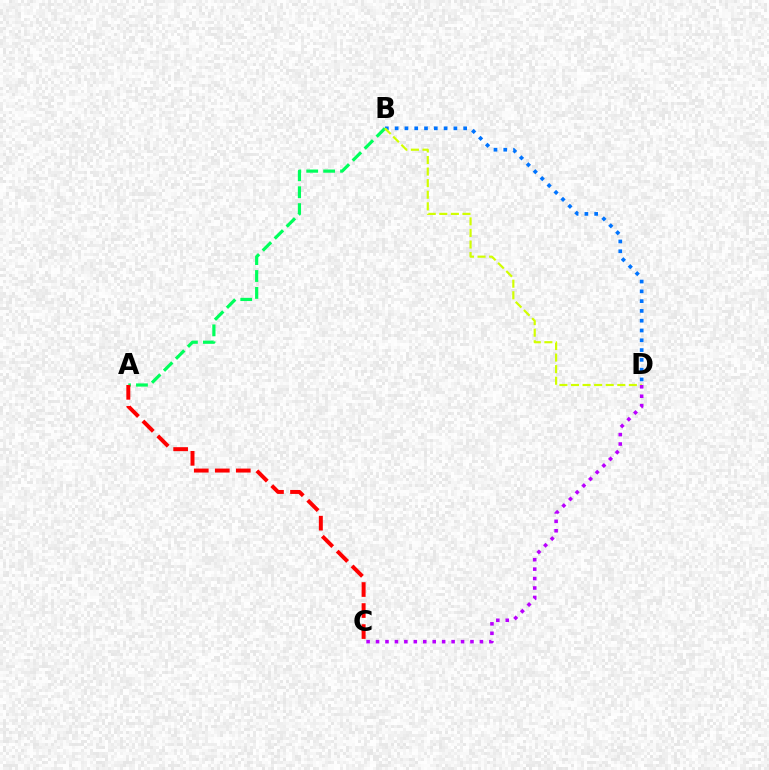{('A', 'B'): [{'color': '#00ff5c', 'line_style': 'dashed', 'thickness': 2.3}], ('A', 'C'): [{'color': '#ff0000', 'line_style': 'dashed', 'thickness': 2.86}], ('B', 'D'): [{'color': '#0074ff', 'line_style': 'dotted', 'thickness': 2.66}, {'color': '#d1ff00', 'line_style': 'dashed', 'thickness': 1.57}], ('C', 'D'): [{'color': '#b900ff', 'line_style': 'dotted', 'thickness': 2.57}]}